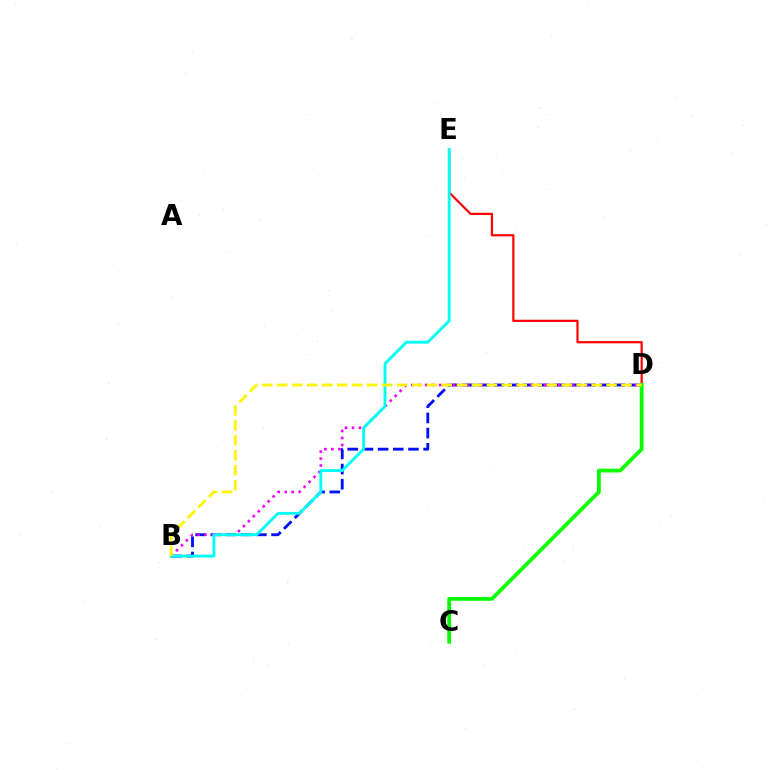{('B', 'D'): [{'color': '#0010ff', 'line_style': 'dashed', 'thickness': 2.06}, {'color': '#ee00ff', 'line_style': 'dotted', 'thickness': 1.9}, {'color': '#fcf500', 'line_style': 'dashed', 'thickness': 2.03}], ('D', 'E'): [{'color': '#ff0000', 'line_style': 'solid', 'thickness': 1.58}], ('C', 'D'): [{'color': '#08ff00', 'line_style': 'solid', 'thickness': 2.72}], ('B', 'E'): [{'color': '#00fff6', 'line_style': 'solid', 'thickness': 2.07}]}